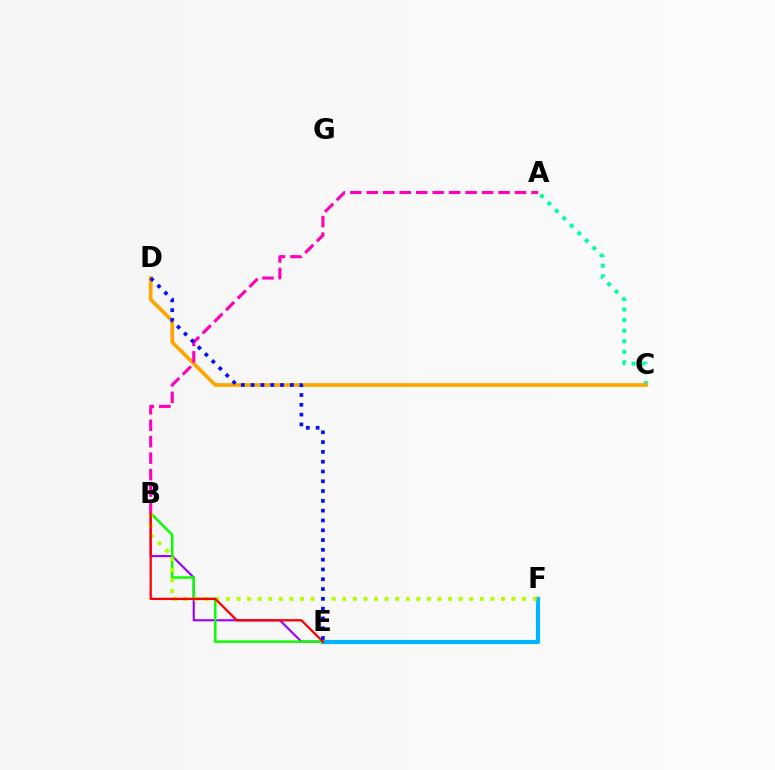{('B', 'E'): [{'color': '#9b00ff', 'line_style': 'solid', 'thickness': 1.52}, {'color': '#08ff00', 'line_style': 'solid', 'thickness': 1.79}, {'color': '#ff0000', 'line_style': 'solid', 'thickness': 1.64}], ('E', 'F'): [{'color': '#00b5ff', 'line_style': 'solid', 'thickness': 2.99}], ('A', 'C'): [{'color': '#00ff9d', 'line_style': 'dotted', 'thickness': 2.87}], ('B', 'F'): [{'color': '#b3ff00', 'line_style': 'dotted', 'thickness': 2.88}], ('C', 'D'): [{'color': '#ffa500', 'line_style': 'solid', 'thickness': 2.67}], ('A', 'B'): [{'color': '#ff00bd', 'line_style': 'dashed', 'thickness': 2.24}], ('D', 'E'): [{'color': '#0010ff', 'line_style': 'dotted', 'thickness': 2.66}]}